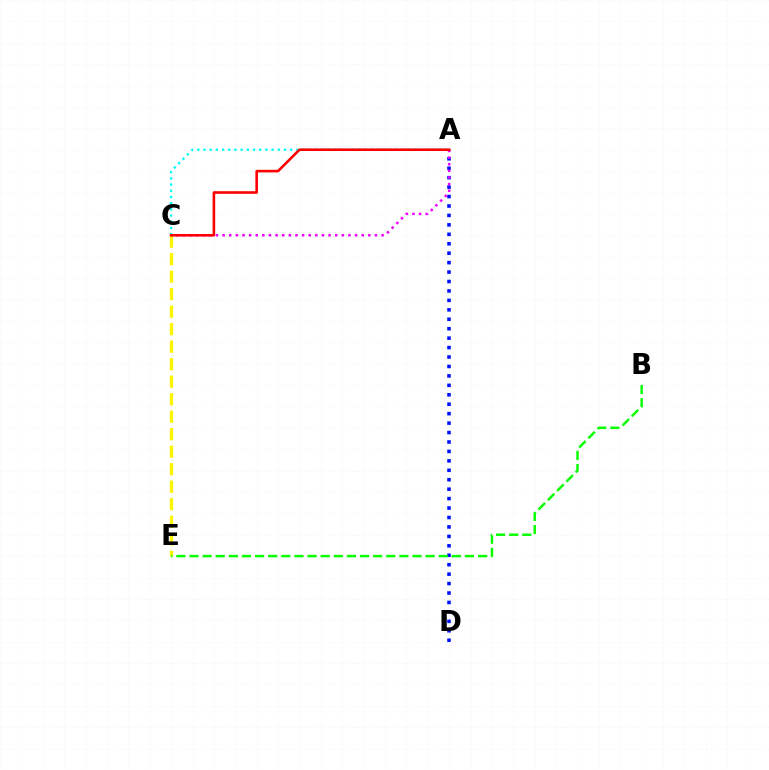{('A', 'D'): [{'color': '#0010ff', 'line_style': 'dotted', 'thickness': 2.56}], ('C', 'E'): [{'color': '#fcf500', 'line_style': 'dashed', 'thickness': 2.38}], ('A', 'C'): [{'color': '#00fff6', 'line_style': 'dotted', 'thickness': 1.68}, {'color': '#ee00ff', 'line_style': 'dotted', 'thickness': 1.8}, {'color': '#ff0000', 'line_style': 'solid', 'thickness': 1.87}], ('B', 'E'): [{'color': '#08ff00', 'line_style': 'dashed', 'thickness': 1.78}]}